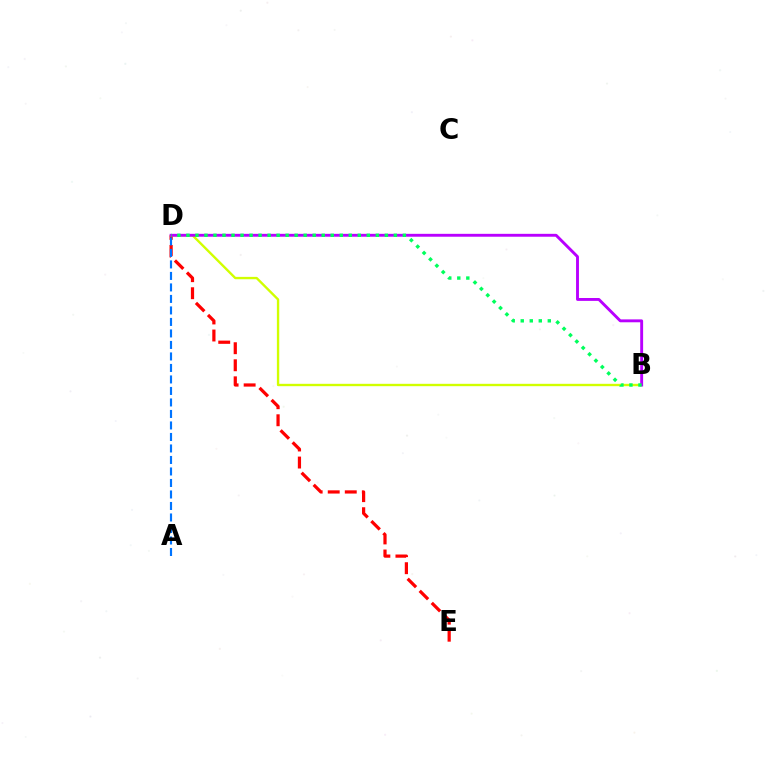{('D', 'E'): [{'color': '#ff0000', 'line_style': 'dashed', 'thickness': 2.32}], ('B', 'D'): [{'color': '#d1ff00', 'line_style': 'solid', 'thickness': 1.71}, {'color': '#b900ff', 'line_style': 'solid', 'thickness': 2.08}, {'color': '#00ff5c', 'line_style': 'dotted', 'thickness': 2.45}], ('A', 'D'): [{'color': '#0074ff', 'line_style': 'dashed', 'thickness': 1.56}]}